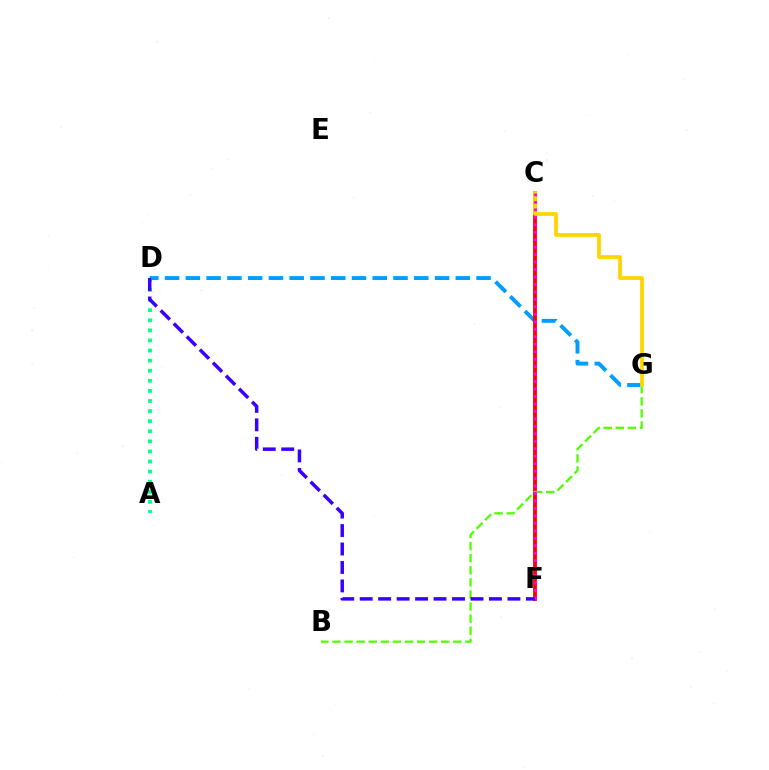{('D', 'G'): [{'color': '#009eff', 'line_style': 'dashed', 'thickness': 2.82}], ('C', 'F'): [{'color': '#ff0000', 'line_style': 'solid', 'thickness': 2.76}, {'color': '#ff00ed', 'line_style': 'dotted', 'thickness': 2.03}], ('A', 'D'): [{'color': '#00ff86', 'line_style': 'dotted', 'thickness': 2.74}], ('B', 'G'): [{'color': '#4fff00', 'line_style': 'dashed', 'thickness': 1.64}], ('C', 'G'): [{'color': '#ffd500', 'line_style': 'solid', 'thickness': 2.73}], ('D', 'F'): [{'color': '#3700ff', 'line_style': 'dashed', 'thickness': 2.51}]}